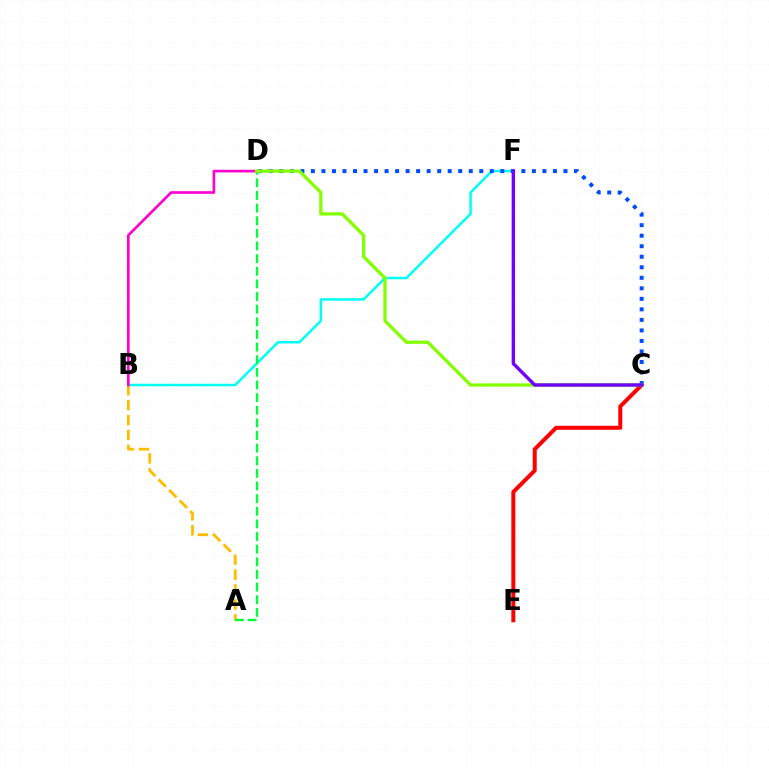{('B', 'F'): [{'color': '#00fff6', 'line_style': 'solid', 'thickness': 1.8}], ('A', 'B'): [{'color': '#ffbd00', 'line_style': 'dashed', 'thickness': 2.03}], ('A', 'D'): [{'color': '#00ff39', 'line_style': 'dashed', 'thickness': 1.72}], ('C', 'E'): [{'color': '#ff0000', 'line_style': 'solid', 'thickness': 2.87}], ('C', 'D'): [{'color': '#004bff', 'line_style': 'dotted', 'thickness': 2.86}, {'color': '#84ff00', 'line_style': 'solid', 'thickness': 2.36}], ('B', 'D'): [{'color': '#ff00cf', 'line_style': 'solid', 'thickness': 1.9}], ('C', 'F'): [{'color': '#7200ff', 'line_style': 'solid', 'thickness': 2.43}]}